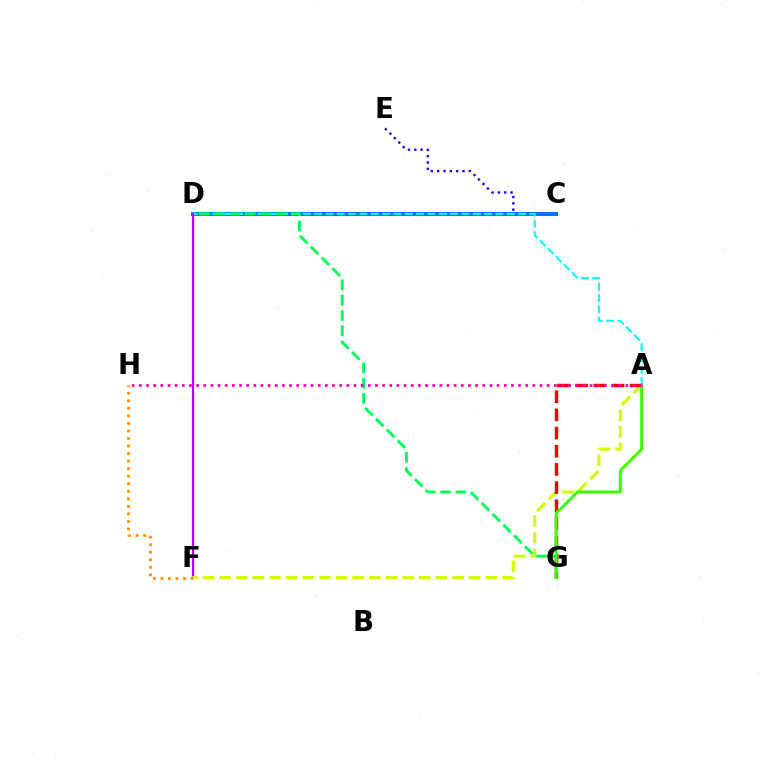{('C', 'E'): [{'color': '#2500ff', 'line_style': 'dotted', 'thickness': 1.72}], ('C', 'D'): [{'color': '#0074ff', 'line_style': 'solid', 'thickness': 2.88}], ('F', 'H'): [{'color': '#ff9400', 'line_style': 'dotted', 'thickness': 2.05}], ('A', 'D'): [{'color': '#00fff6', 'line_style': 'dashed', 'thickness': 1.54}], ('D', 'G'): [{'color': '#00ff5c', 'line_style': 'dashed', 'thickness': 2.08}], ('D', 'F'): [{'color': '#b900ff', 'line_style': 'solid', 'thickness': 1.55}], ('A', 'F'): [{'color': '#d1ff00', 'line_style': 'dashed', 'thickness': 2.26}], ('A', 'G'): [{'color': '#ff0000', 'line_style': 'dashed', 'thickness': 2.47}, {'color': '#3dff00', 'line_style': 'solid', 'thickness': 2.16}], ('A', 'H'): [{'color': '#ff00ac', 'line_style': 'dotted', 'thickness': 1.94}]}